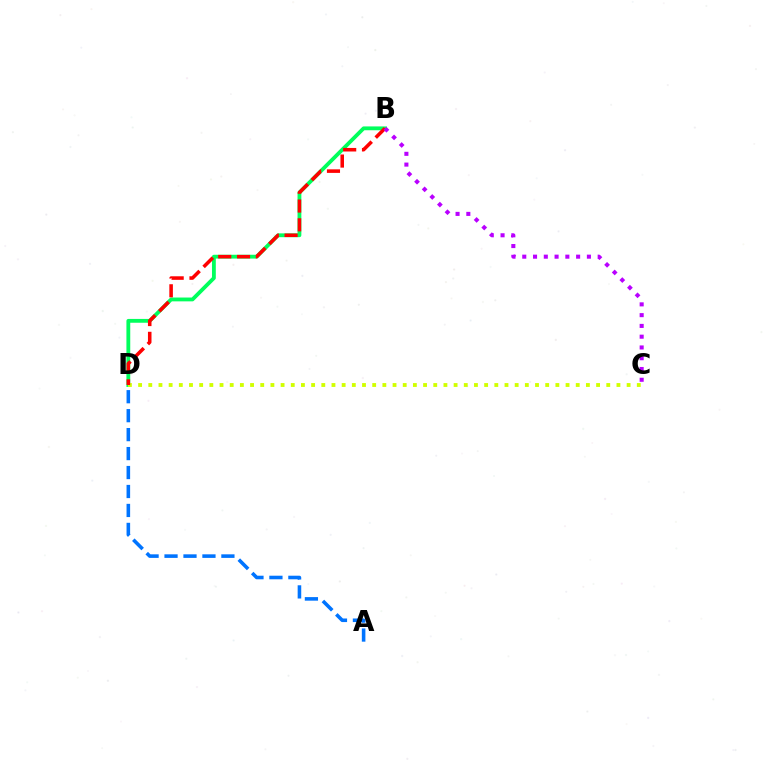{('B', 'D'): [{'color': '#00ff5c', 'line_style': 'solid', 'thickness': 2.75}, {'color': '#ff0000', 'line_style': 'dashed', 'thickness': 2.55}], ('C', 'D'): [{'color': '#d1ff00', 'line_style': 'dotted', 'thickness': 2.77}], ('A', 'D'): [{'color': '#0074ff', 'line_style': 'dashed', 'thickness': 2.58}], ('B', 'C'): [{'color': '#b900ff', 'line_style': 'dotted', 'thickness': 2.93}]}